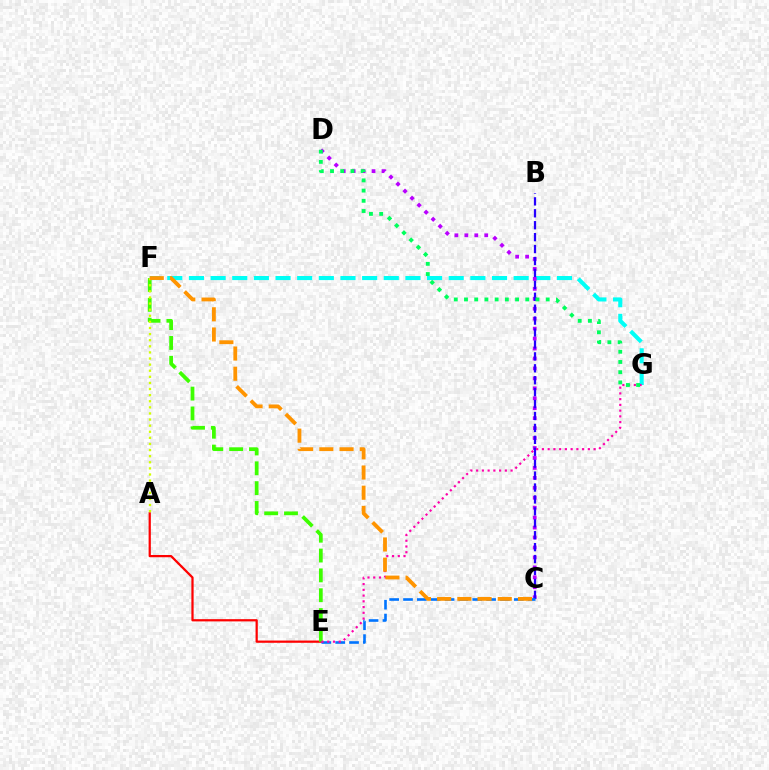{('A', 'E'): [{'color': '#ff0000', 'line_style': 'solid', 'thickness': 1.61}], ('F', 'G'): [{'color': '#00fff6', 'line_style': 'dashed', 'thickness': 2.94}], ('E', 'F'): [{'color': '#3dff00', 'line_style': 'dashed', 'thickness': 2.7}], ('C', 'D'): [{'color': '#b900ff', 'line_style': 'dotted', 'thickness': 2.7}], ('B', 'C'): [{'color': '#2500ff', 'line_style': 'dashed', 'thickness': 1.62}], ('C', 'E'): [{'color': '#0074ff', 'line_style': 'dashed', 'thickness': 1.88}], ('E', 'G'): [{'color': '#ff00ac', 'line_style': 'dotted', 'thickness': 1.56}], ('A', 'F'): [{'color': '#d1ff00', 'line_style': 'dotted', 'thickness': 1.66}], ('C', 'F'): [{'color': '#ff9400', 'line_style': 'dashed', 'thickness': 2.74}], ('D', 'G'): [{'color': '#00ff5c', 'line_style': 'dotted', 'thickness': 2.78}]}